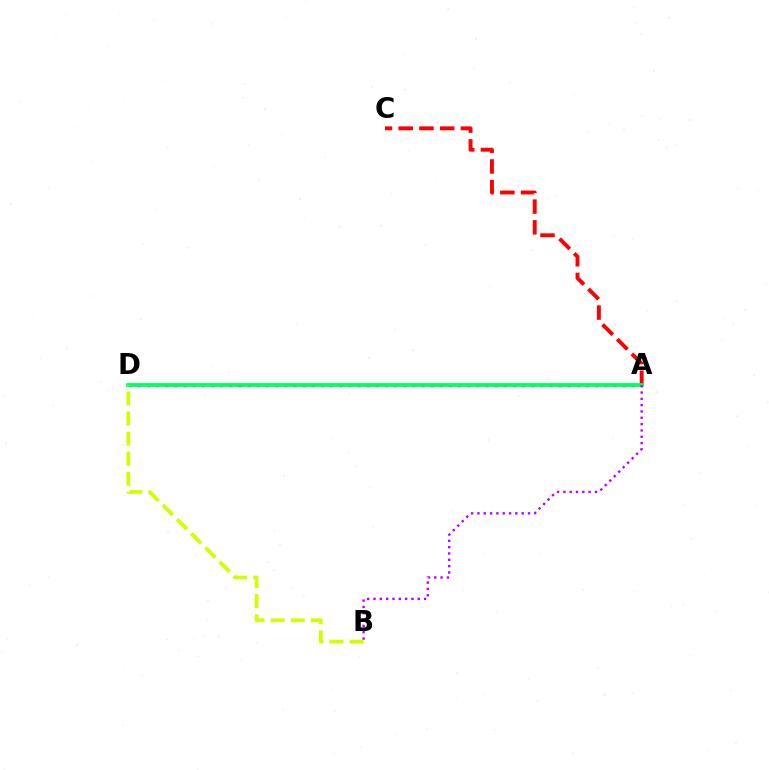{('A', 'D'): [{'color': '#0074ff', 'line_style': 'dotted', 'thickness': 2.49}, {'color': '#00ff5c', 'line_style': 'solid', 'thickness': 2.69}], ('A', 'C'): [{'color': '#ff0000', 'line_style': 'dashed', 'thickness': 2.82}], ('B', 'D'): [{'color': '#d1ff00', 'line_style': 'dashed', 'thickness': 2.73}], ('A', 'B'): [{'color': '#b900ff', 'line_style': 'dotted', 'thickness': 1.72}]}